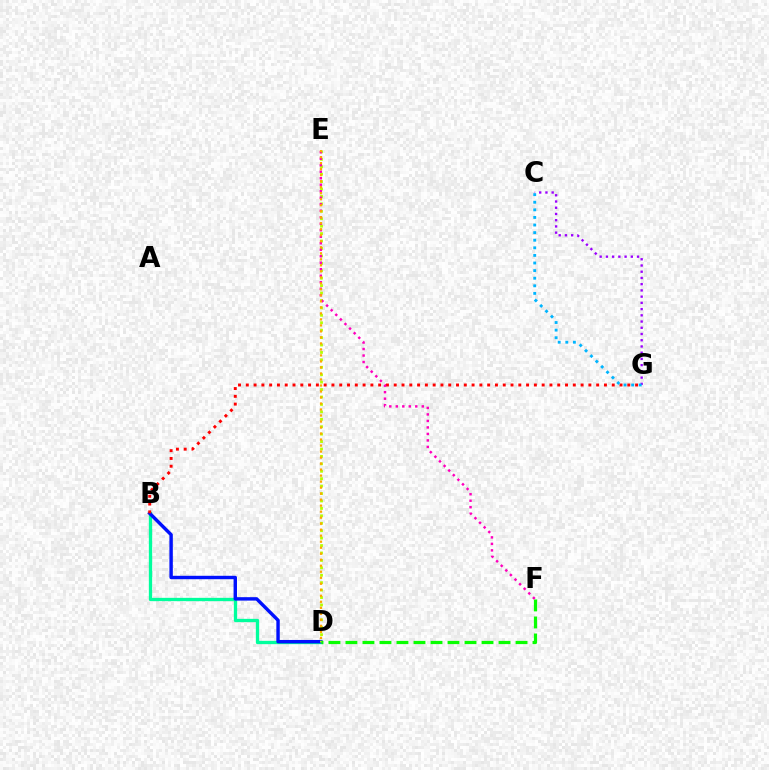{('B', 'D'): [{'color': '#00ff9d', 'line_style': 'solid', 'thickness': 2.39}, {'color': '#0010ff', 'line_style': 'solid', 'thickness': 2.46}], ('B', 'G'): [{'color': '#ff0000', 'line_style': 'dotted', 'thickness': 2.12}], ('C', 'G'): [{'color': '#9b00ff', 'line_style': 'dotted', 'thickness': 1.69}, {'color': '#00b5ff', 'line_style': 'dotted', 'thickness': 2.06}], ('D', 'E'): [{'color': '#b3ff00', 'line_style': 'dotted', 'thickness': 2.02}, {'color': '#ffa500', 'line_style': 'dotted', 'thickness': 1.63}], ('E', 'F'): [{'color': '#ff00bd', 'line_style': 'dotted', 'thickness': 1.77}], ('D', 'F'): [{'color': '#08ff00', 'line_style': 'dashed', 'thickness': 2.31}]}